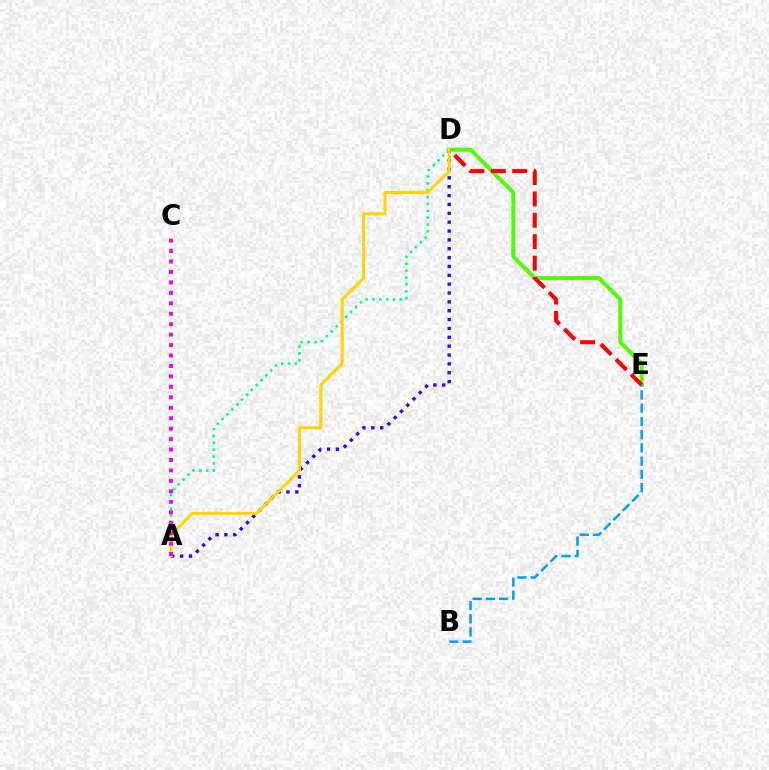{('D', 'E'): [{'color': '#4fff00', 'line_style': 'solid', 'thickness': 2.84}, {'color': '#ff0000', 'line_style': 'dashed', 'thickness': 2.91}], ('A', 'D'): [{'color': '#3700ff', 'line_style': 'dotted', 'thickness': 2.41}, {'color': '#00ff86', 'line_style': 'dotted', 'thickness': 1.87}, {'color': '#ffd500', 'line_style': 'solid', 'thickness': 2.19}], ('A', 'C'): [{'color': '#ff00ed', 'line_style': 'dotted', 'thickness': 2.84}], ('B', 'E'): [{'color': '#009eff', 'line_style': 'dashed', 'thickness': 1.8}]}